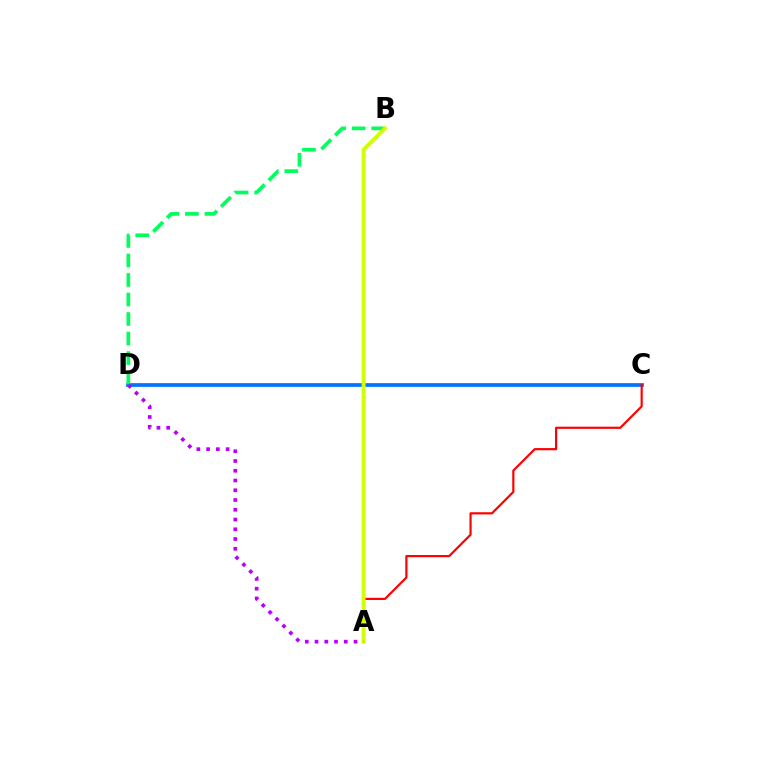{('C', 'D'): [{'color': '#0074ff', 'line_style': 'solid', 'thickness': 2.68}], ('B', 'D'): [{'color': '#00ff5c', 'line_style': 'dashed', 'thickness': 2.65}], ('A', 'C'): [{'color': '#ff0000', 'line_style': 'solid', 'thickness': 1.57}], ('A', 'B'): [{'color': '#d1ff00', 'line_style': 'solid', 'thickness': 2.83}], ('A', 'D'): [{'color': '#b900ff', 'line_style': 'dotted', 'thickness': 2.65}]}